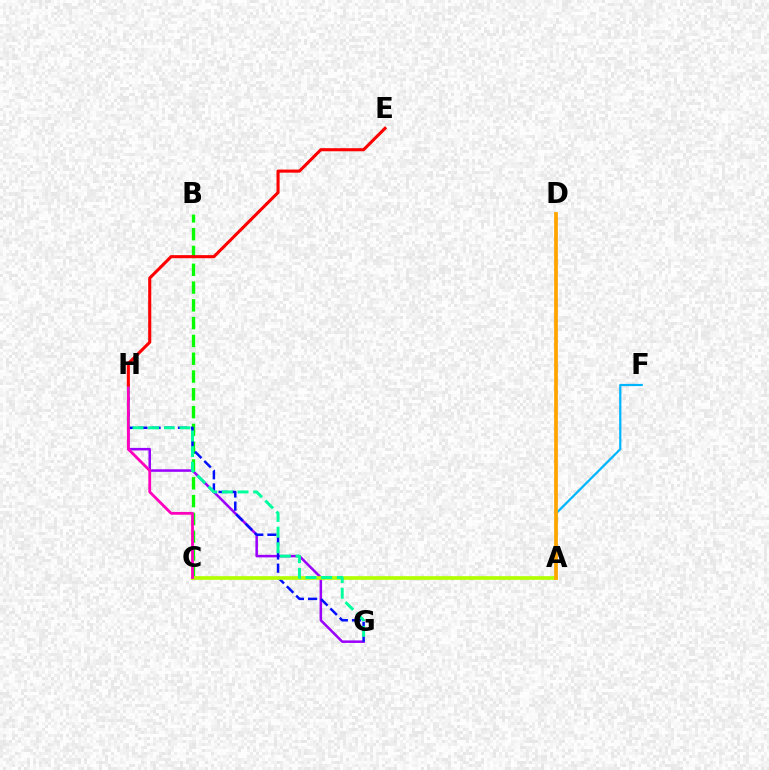{('G', 'H'): [{'color': '#9b00ff', 'line_style': 'solid', 'thickness': 1.82}, {'color': '#0010ff', 'line_style': 'dashed', 'thickness': 1.79}, {'color': '#00ff9d', 'line_style': 'dashed', 'thickness': 2.13}], ('B', 'C'): [{'color': '#08ff00', 'line_style': 'dashed', 'thickness': 2.42}], ('A', 'F'): [{'color': '#00b5ff', 'line_style': 'solid', 'thickness': 1.61}], ('A', 'C'): [{'color': '#b3ff00', 'line_style': 'solid', 'thickness': 2.65}], ('C', 'H'): [{'color': '#ff00bd', 'line_style': 'solid', 'thickness': 2.01}], ('A', 'D'): [{'color': '#ffa500', 'line_style': 'solid', 'thickness': 2.7}], ('E', 'H'): [{'color': '#ff0000', 'line_style': 'solid', 'thickness': 2.22}]}